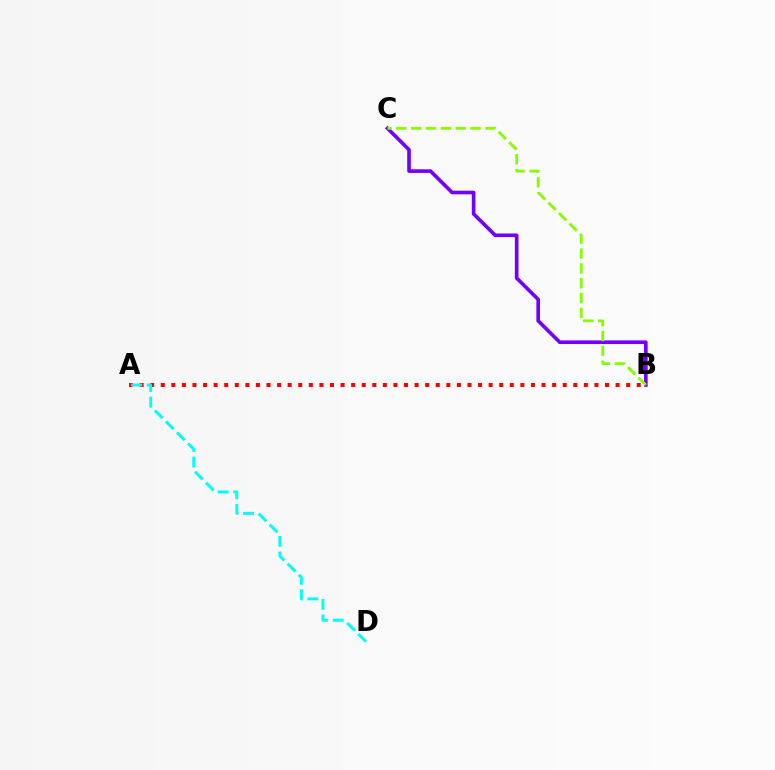{('A', 'B'): [{'color': '#ff0000', 'line_style': 'dotted', 'thickness': 2.87}], ('B', 'C'): [{'color': '#7200ff', 'line_style': 'solid', 'thickness': 2.62}, {'color': '#84ff00', 'line_style': 'dashed', 'thickness': 2.02}], ('A', 'D'): [{'color': '#00fff6', 'line_style': 'dashed', 'thickness': 2.12}]}